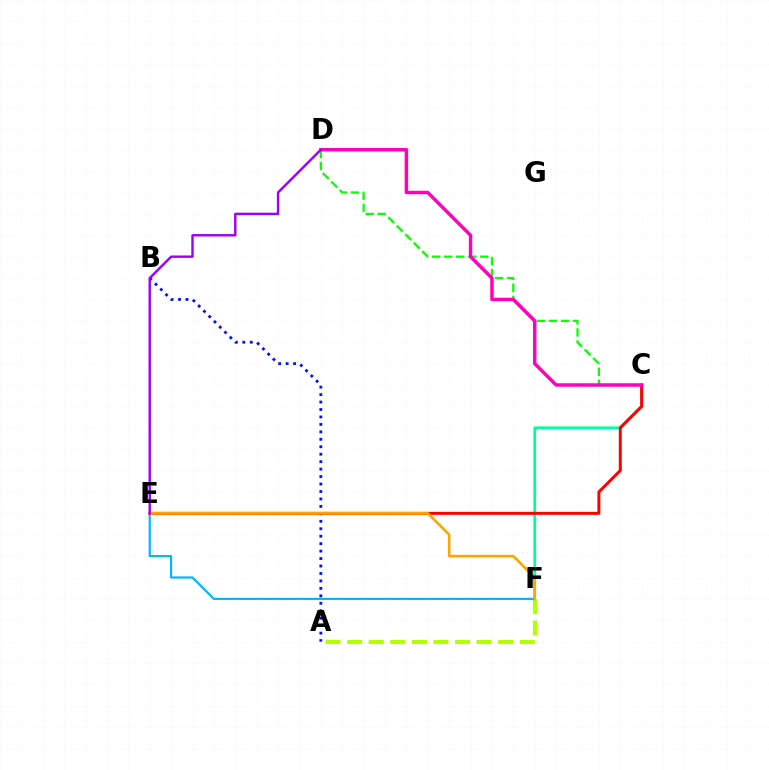{('A', 'F'): [{'color': '#b3ff00', 'line_style': 'dashed', 'thickness': 2.93}], ('C', 'F'): [{'color': '#00ff9d', 'line_style': 'solid', 'thickness': 1.98}], ('A', 'B'): [{'color': '#0010ff', 'line_style': 'dotted', 'thickness': 2.03}], ('E', 'F'): [{'color': '#00b5ff', 'line_style': 'solid', 'thickness': 1.56}, {'color': '#ffa500', 'line_style': 'solid', 'thickness': 1.89}], ('C', 'E'): [{'color': '#ff0000', 'line_style': 'solid', 'thickness': 2.16}], ('C', 'D'): [{'color': '#08ff00', 'line_style': 'dashed', 'thickness': 1.63}, {'color': '#ff00bd', 'line_style': 'solid', 'thickness': 2.49}], ('D', 'E'): [{'color': '#9b00ff', 'line_style': 'solid', 'thickness': 1.73}]}